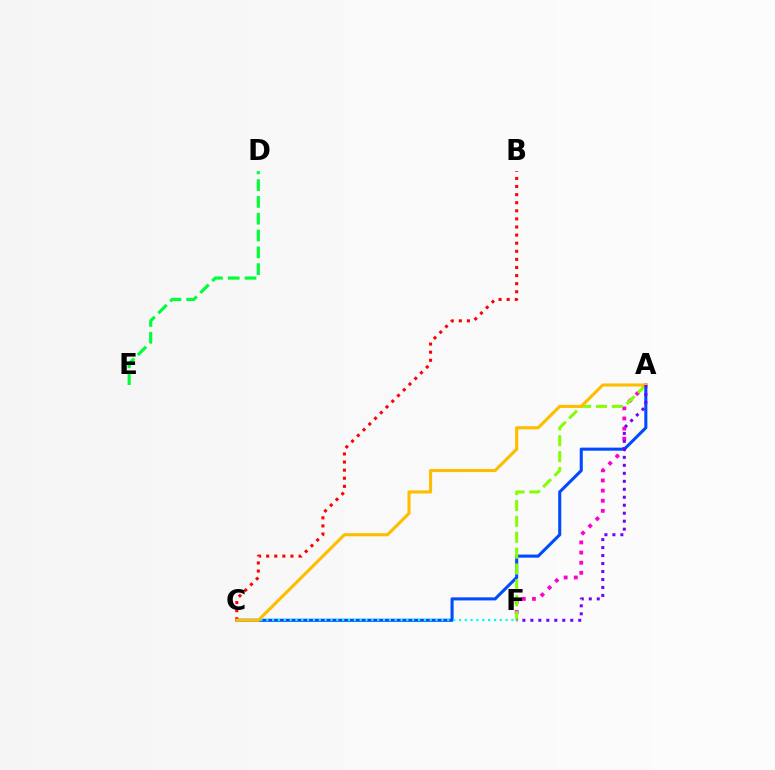{('A', 'F'): [{'color': '#ff00cf', 'line_style': 'dotted', 'thickness': 2.75}, {'color': '#84ff00', 'line_style': 'dashed', 'thickness': 2.16}, {'color': '#7200ff', 'line_style': 'dotted', 'thickness': 2.17}], ('A', 'C'): [{'color': '#004bff', 'line_style': 'solid', 'thickness': 2.22}, {'color': '#ffbd00', 'line_style': 'solid', 'thickness': 2.24}], ('B', 'C'): [{'color': '#ff0000', 'line_style': 'dotted', 'thickness': 2.2}], ('C', 'F'): [{'color': '#00fff6', 'line_style': 'dotted', 'thickness': 1.59}], ('D', 'E'): [{'color': '#00ff39', 'line_style': 'dashed', 'thickness': 2.28}]}